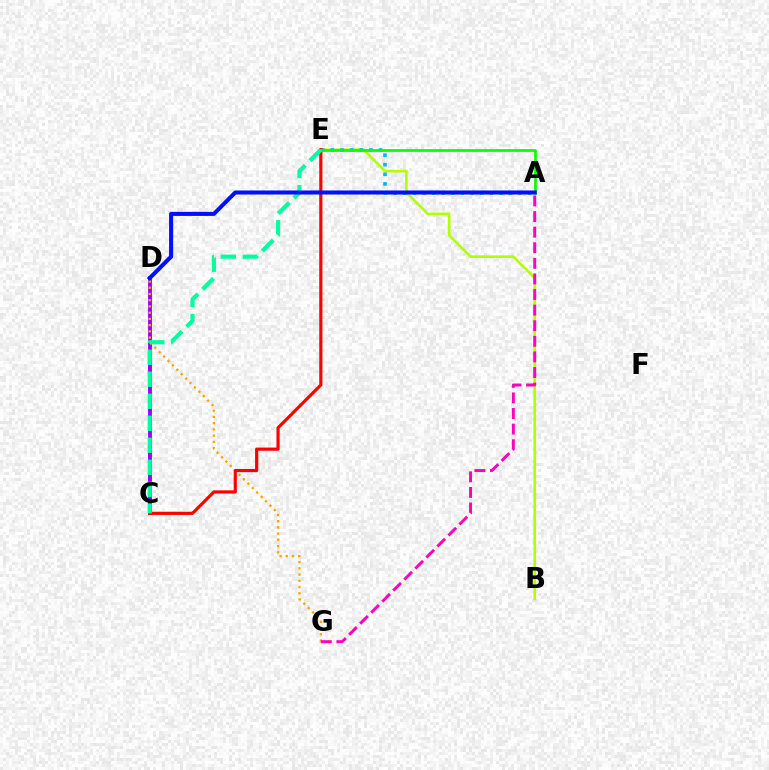{('C', 'D'): [{'color': '#9b00ff', 'line_style': 'solid', 'thickness': 2.78}], ('B', 'E'): [{'color': '#b3ff00', 'line_style': 'solid', 'thickness': 1.92}], ('D', 'G'): [{'color': '#ffa500', 'line_style': 'dotted', 'thickness': 1.69}], ('A', 'E'): [{'color': '#00b5ff', 'line_style': 'dotted', 'thickness': 2.61}, {'color': '#08ff00', 'line_style': 'solid', 'thickness': 1.96}], ('C', 'E'): [{'color': '#ff0000', 'line_style': 'solid', 'thickness': 2.28}, {'color': '#00ff9d', 'line_style': 'dashed', 'thickness': 2.99}], ('A', 'G'): [{'color': '#ff00bd', 'line_style': 'dashed', 'thickness': 2.12}], ('A', 'D'): [{'color': '#0010ff', 'line_style': 'solid', 'thickness': 2.92}]}